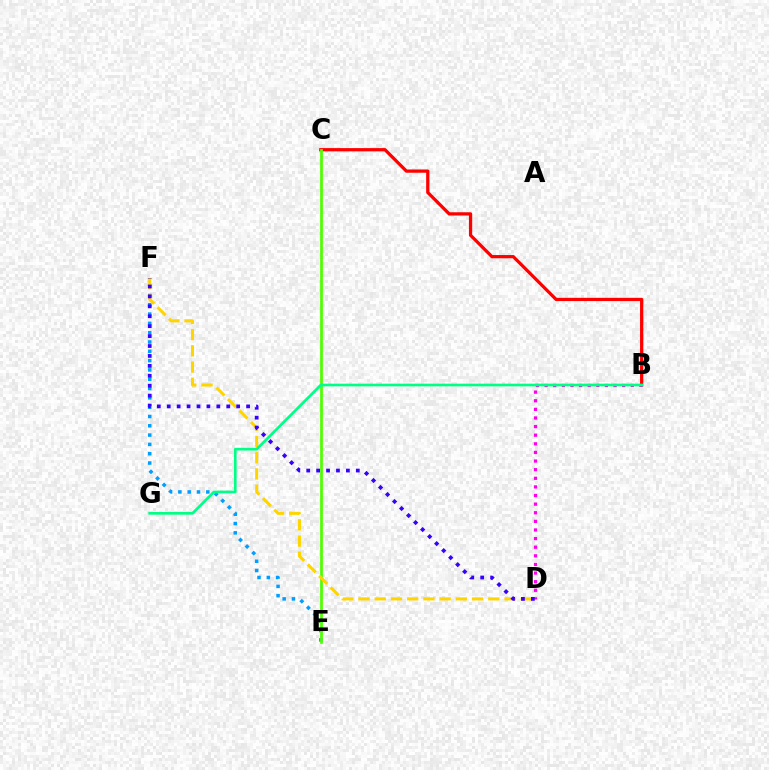{('B', 'C'): [{'color': '#ff0000', 'line_style': 'solid', 'thickness': 2.34}], ('E', 'F'): [{'color': '#009eff', 'line_style': 'dotted', 'thickness': 2.53}], ('C', 'E'): [{'color': '#4fff00', 'line_style': 'solid', 'thickness': 1.98}], ('B', 'D'): [{'color': '#ff00ed', 'line_style': 'dotted', 'thickness': 2.34}], ('D', 'F'): [{'color': '#ffd500', 'line_style': 'dashed', 'thickness': 2.2}, {'color': '#3700ff', 'line_style': 'dotted', 'thickness': 2.7}], ('B', 'G'): [{'color': '#00ff86', 'line_style': 'solid', 'thickness': 1.92}]}